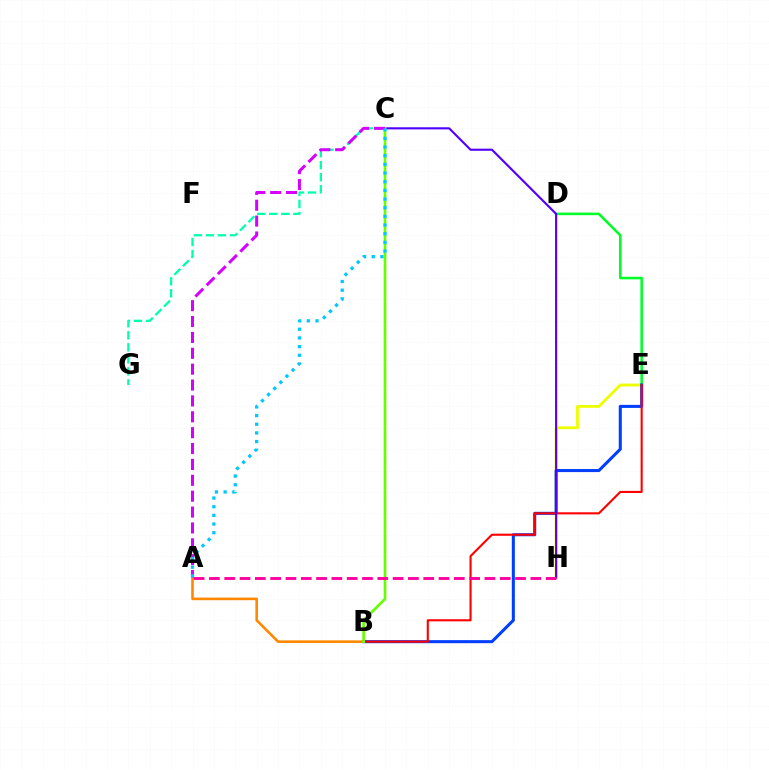{('E', 'H'): [{'color': '#eeff00', 'line_style': 'solid', 'thickness': 2.05}], ('D', 'E'): [{'color': '#00ff27', 'line_style': 'solid', 'thickness': 1.84}], ('B', 'E'): [{'color': '#003fff', 'line_style': 'solid', 'thickness': 2.2}, {'color': '#ff0000', 'line_style': 'solid', 'thickness': 1.51}], ('C', 'G'): [{'color': '#00ffaf', 'line_style': 'dashed', 'thickness': 1.64}], ('A', 'B'): [{'color': '#ff8800', 'line_style': 'solid', 'thickness': 1.88}], ('C', 'H'): [{'color': '#4f00ff', 'line_style': 'solid', 'thickness': 1.53}], ('B', 'C'): [{'color': '#66ff00', 'line_style': 'solid', 'thickness': 1.92}], ('A', 'C'): [{'color': '#d600ff', 'line_style': 'dashed', 'thickness': 2.16}, {'color': '#00c7ff', 'line_style': 'dotted', 'thickness': 2.36}], ('A', 'H'): [{'color': '#ff00a0', 'line_style': 'dashed', 'thickness': 2.08}]}